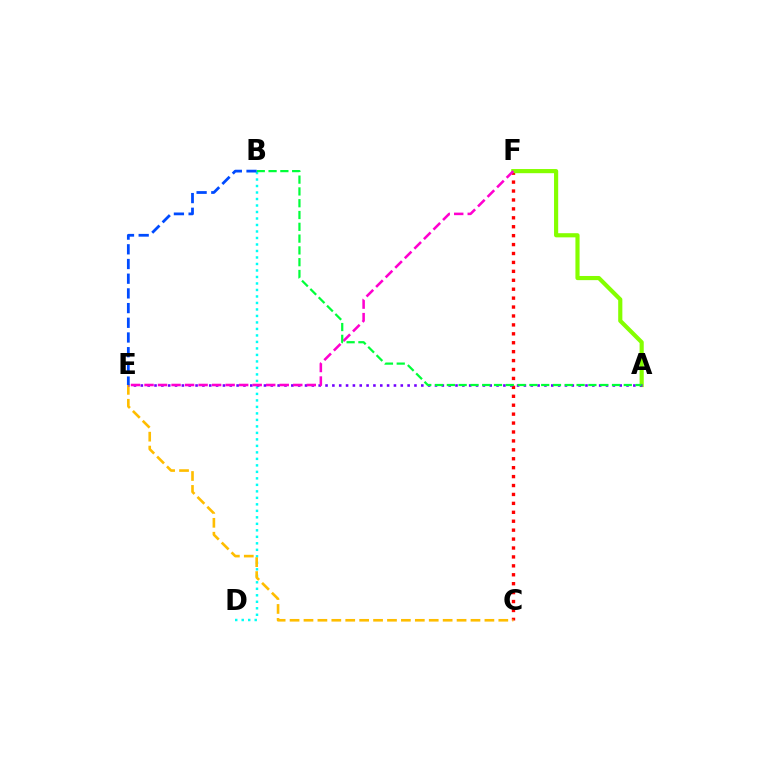{('C', 'F'): [{'color': '#ff0000', 'line_style': 'dotted', 'thickness': 2.42}], ('B', 'D'): [{'color': '#00fff6', 'line_style': 'dotted', 'thickness': 1.77}], ('C', 'E'): [{'color': '#ffbd00', 'line_style': 'dashed', 'thickness': 1.89}], ('A', 'F'): [{'color': '#84ff00', 'line_style': 'solid', 'thickness': 2.99}], ('A', 'E'): [{'color': '#7200ff', 'line_style': 'dotted', 'thickness': 1.86}], ('E', 'F'): [{'color': '#ff00cf', 'line_style': 'dashed', 'thickness': 1.84}], ('A', 'B'): [{'color': '#00ff39', 'line_style': 'dashed', 'thickness': 1.6}], ('B', 'E'): [{'color': '#004bff', 'line_style': 'dashed', 'thickness': 2.0}]}